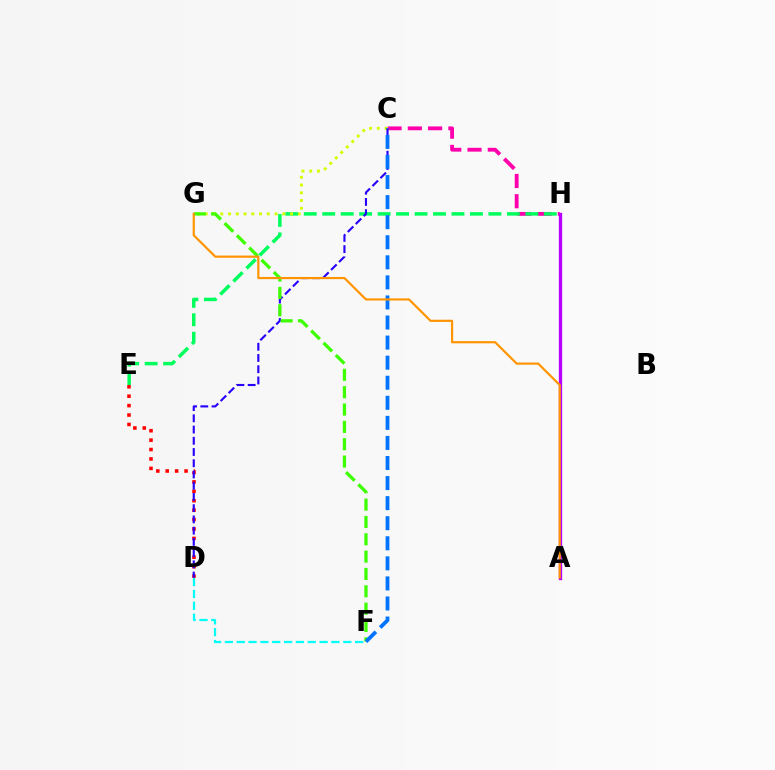{('C', 'H'): [{'color': '#ff00ac', 'line_style': 'dashed', 'thickness': 2.75}], ('A', 'H'): [{'color': '#b900ff', 'line_style': 'solid', 'thickness': 2.39}], ('E', 'H'): [{'color': '#00ff5c', 'line_style': 'dashed', 'thickness': 2.51}], ('C', 'G'): [{'color': '#d1ff00', 'line_style': 'dotted', 'thickness': 2.1}], ('D', 'F'): [{'color': '#00fff6', 'line_style': 'dashed', 'thickness': 1.61}], ('D', 'E'): [{'color': '#ff0000', 'line_style': 'dotted', 'thickness': 2.56}], ('C', 'D'): [{'color': '#2500ff', 'line_style': 'dashed', 'thickness': 1.53}], ('F', 'G'): [{'color': '#3dff00', 'line_style': 'dashed', 'thickness': 2.36}], ('C', 'F'): [{'color': '#0074ff', 'line_style': 'dashed', 'thickness': 2.73}], ('A', 'G'): [{'color': '#ff9400', 'line_style': 'solid', 'thickness': 1.57}]}